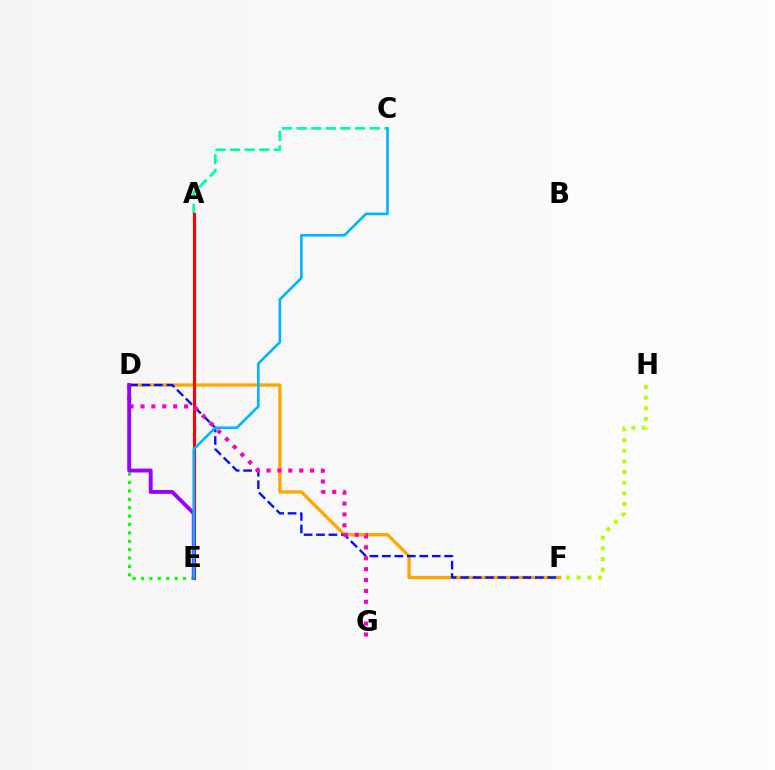{('D', 'F'): [{'color': '#ffa500', 'line_style': 'solid', 'thickness': 2.37}, {'color': '#0010ff', 'line_style': 'dashed', 'thickness': 1.69}], ('A', 'C'): [{'color': '#00ff9d', 'line_style': 'dashed', 'thickness': 1.99}], ('A', 'E'): [{'color': '#ff0000', 'line_style': 'solid', 'thickness': 2.24}], ('D', 'E'): [{'color': '#08ff00', 'line_style': 'dotted', 'thickness': 2.28}, {'color': '#9b00ff', 'line_style': 'solid', 'thickness': 2.79}], ('D', 'G'): [{'color': '#ff00bd', 'line_style': 'dotted', 'thickness': 2.96}], ('F', 'H'): [{'color': '#b3ff00', 'line_style': 'dotted', 'thickness': 2.9}], ('C', 'E'): [{'color': '#00b5ff', 'line_style': 'solid', 'thickness': 1.89}]}